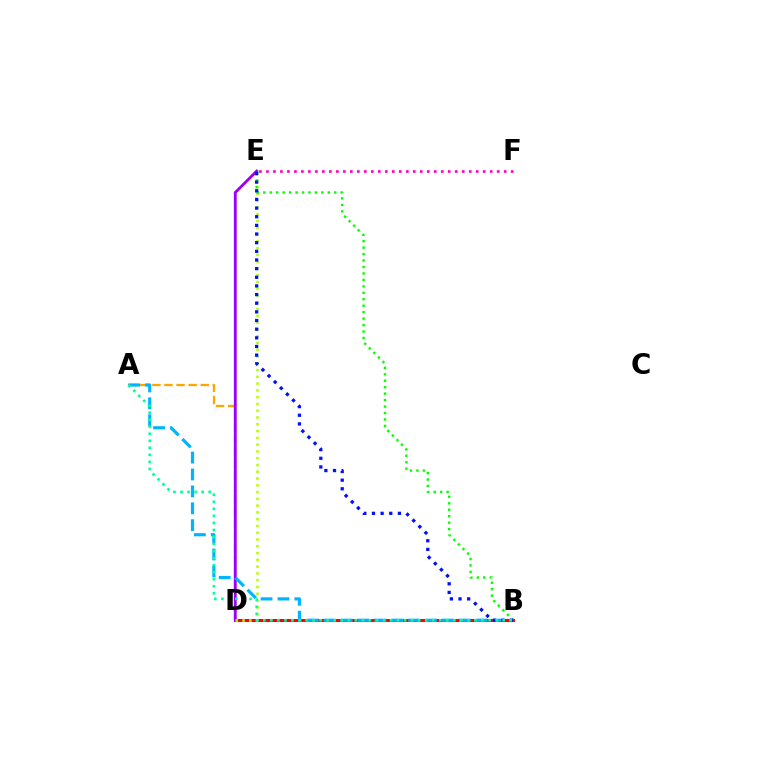{('A', 'D'): [{'color': '#ffa500', 'line_style': 'dashed', 'thickness': 1.64}], ('B', 'D'): [{'color': '#ff0000', 'line_style': 'solid', 'thickness': 2.17}], ('D', 'E'): [{'color': '#9b00ff', 'line_style': 'solid', 'thickness': 2.05}, {'color': '#b3ff00', 'line_style': 'dotted', 'thickness': 1.84}], ('B', 'E'): [{'color': '#08ff00', 'line_style': 'dotted', 'thickness': 1.75}, {'color': '#0010ff', 'line_style': 'dotted', 'thickness': 2.35}], ('A', 'B'): [{'color': '#00b5ff', 'line_style': 'dashed', 'thickness': 2.3}, {'color': '#00ff9d', 'line_style': 'dotted', 'thickness': 1.91}], ('E', 'F'): [{'color': '#ff00bd', 'line_style': 'dotted', 'thickness': 1.9}]}